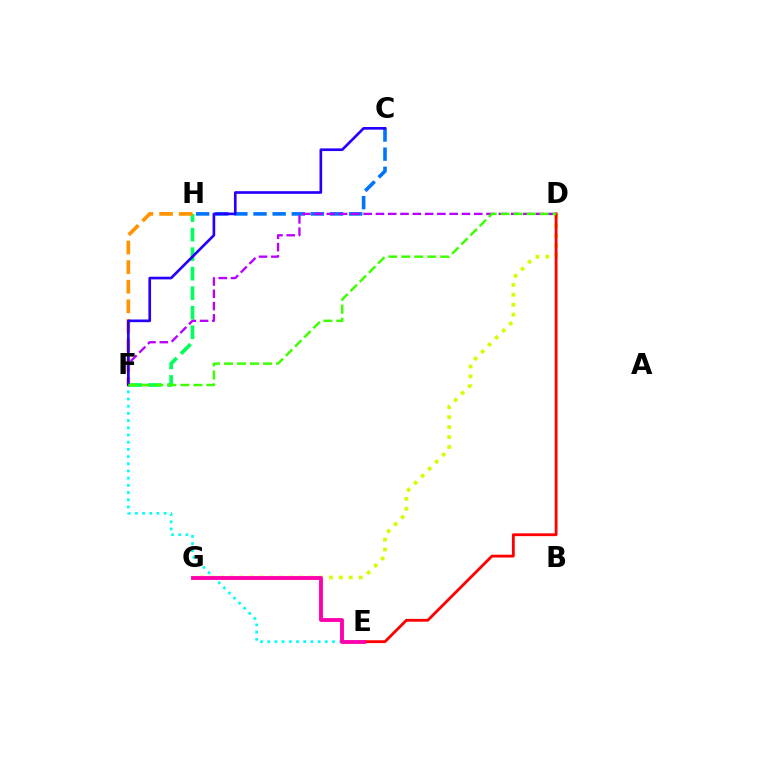{('F', 'H'): [{'color': '#00ff5c', 'line_style': 'dashed', 'thickness': 2.65}, {'color': '#ff9400', 'line_style': 'dashed', 'thickness': 2.66}], ('C', 'H'): [{'color': '#0074ff', 'line_style': 'dashed', 'thickness': 2.6}], ('D', 'F'): [{'color': '#b900ff', 'line_style': 'dashed', 'thickness': 1.67}, {'color': '#3dff00', 'line_style': 'dashed', 'thickness': 1.77}], ('E', 'F'): [{'color': '#00fff6', 'line_style': 'dotted', 'thickness': 1.96}], ('D', 'G'): [{'color': '#d1ff00', 'line_style': 'dotted', 'thickness': 2.7}], ('D', 'E'): [{'color': '#ff0000', 'line_style': 'solid', 'thickness': 2.03}], ('E', 'G'): [{'color': '#ff00ac', 'line_style': 'solid', 'thickness': 2.78}], ('C', 'F'): [{'color': '#2500ff', 'line_style': 'solid', 'thickness': 1.92}]}